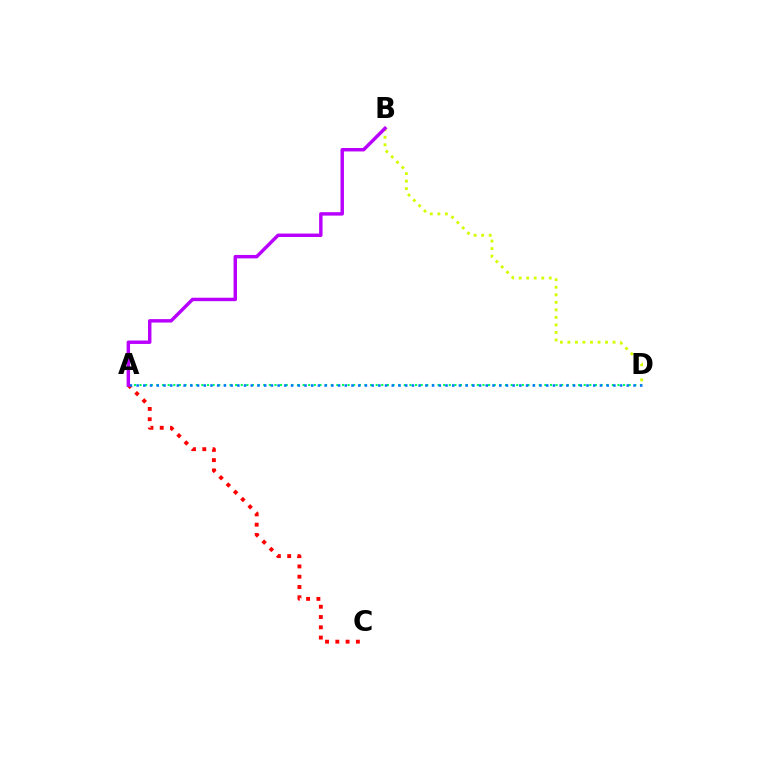{('A', 'D'): [{'color': '#00ff5c', 'line_style': 'dotted', 'thickness': 1.53}, {'color': '#0074ff', 'line_style': 'dotted', 'thickness': 1.82}], ('A', 'C'): [{'color': '#ff0000', 'line_style': 'dotted', 'thickness': 2.79}], ('B', 'D'): [{'color': '#d1ff00', 'line_style': 'dotted', 'thickness': 2.05}], ('A', 'B'): [{'color': '#b900ff', 'line_style': 'solid', 'thickness': 2.47}]}